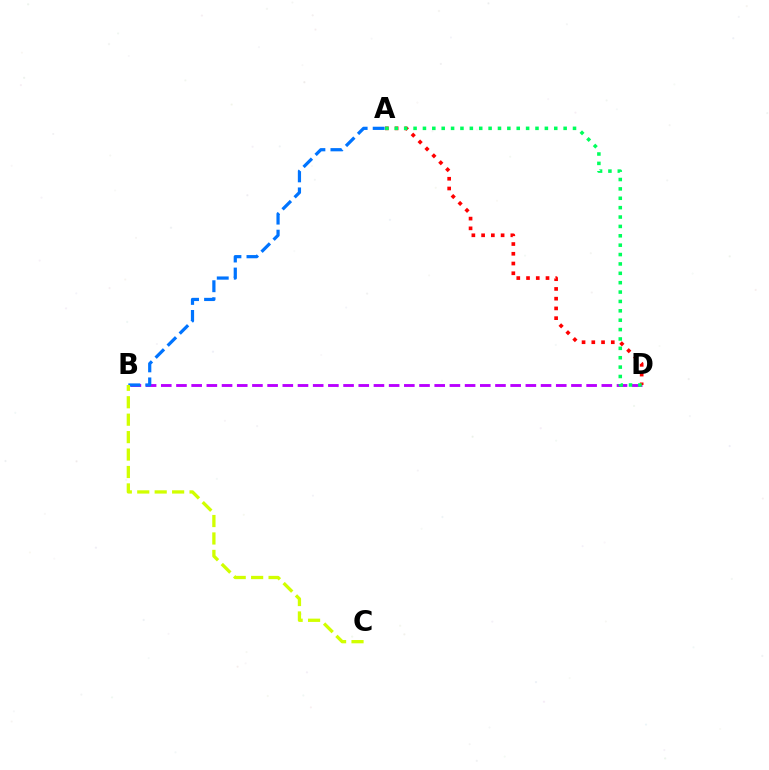{('B', 'D'): [{'color': '#b900ff', 'line_style': 'dashed', 'thickness': 2.06}], ('A', 'B'): [{'color': '#0074ff', 'line_style': 'dashed', 'thickness': 2.31}], ('A', 'D'): [{'color': '#ff0000', 'line_style': 'dotted', 'thickness': 2.65}, {'color': '#00ff5c', 'line_style': 'dotted', 'thickness': 2.55}], ('B', 'C'): [{'color': '#d1ff00', 'line_style': 'dashed', 'thickness': 2.37}]}